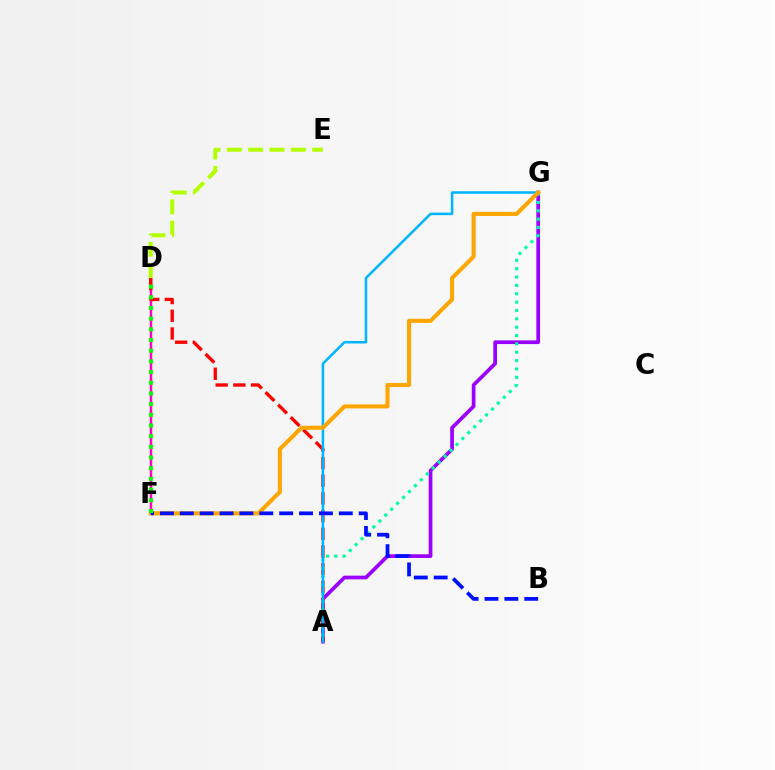{('A', 'G'): [{'color': '#9b00ff', 'line_style': 'solid', 'thickness': 2.67}, {'color': '#00ff9d', 'line_style': 'dotted', 'thickness': 2.27}, {'color': '#00b5ff', 'line_style': 'solid', 'thickness': 1.83}], ('D', 'F'): [{'color': '#ff00bd', 'line_style': 'solid', 'thickness': 1.76}, {'color': '#08ff00', 'line_style': 'dotted', 'thickness': 2.9}], ('A', 'D'): [{'color': '#ff0000', 'line_style': 'dashed', 'thickness': 2.4}], ('D', 'E'): [{'color': '#b3ff00', 'line_style': 'dashed', 'thickness': 2.9}], ('F', 'G'): [{'color': '#ffa500', 'line_style': 'solid', 'thickness': 2.92}], ('B', 'F'): [{'color': '#0010ff', 'line_style': 'dashed', 'thickness': 2.7}]}